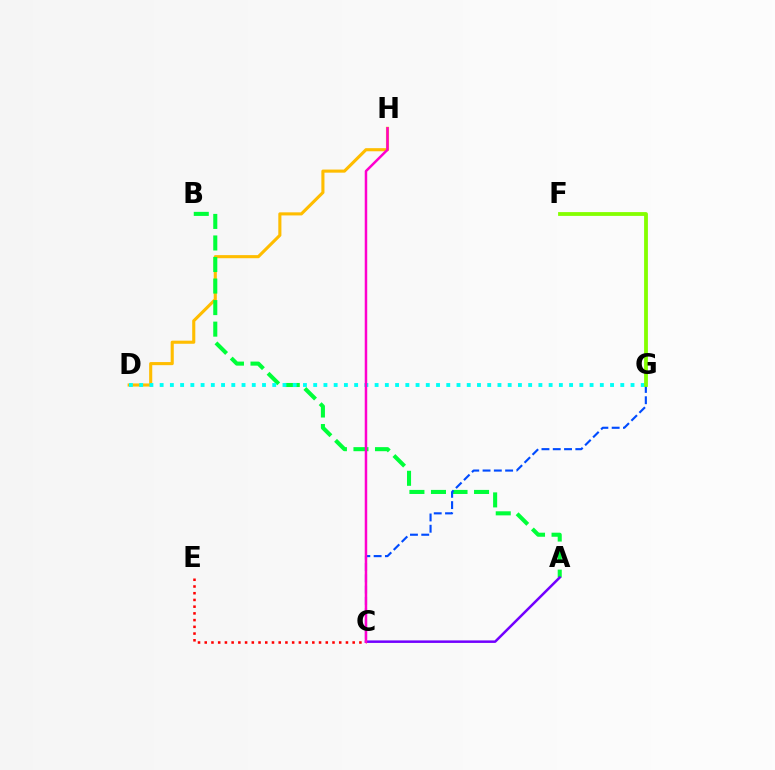{('D', 'H'): [{'color': '#ffbd00', 'line_style': 'solid', 'thickness': 2.23}], ('C', 'E'): [{'color': '#ff0000', 'line_style': 'dotted', 'thickness': 1.83}], ('A', 'B'): [{'color': '#00ff39', 'line_style': 'dashed', 'thickness': 2.93}], ('A', 'C'): [{'color': '#7200ff', 'line_style': 'solid', 'thickness': 1.8}], ('C', 'G'): [{'color': '#004bff', 'line_style': 'dashed', 'thickness': 1.53}], ('D', 'G'): [{'color': '#00fff6', 'line_style': 'dotted', 'thickness': 2.78}], ('F', 'G'): [{'color': '#84ff00', 'line_style': 'solid', 'thickness': 2.74}], ('C', 'H'): [{'color': '#ff00cf', 'line_style': 'solid', 'thickness': 1.79}]}